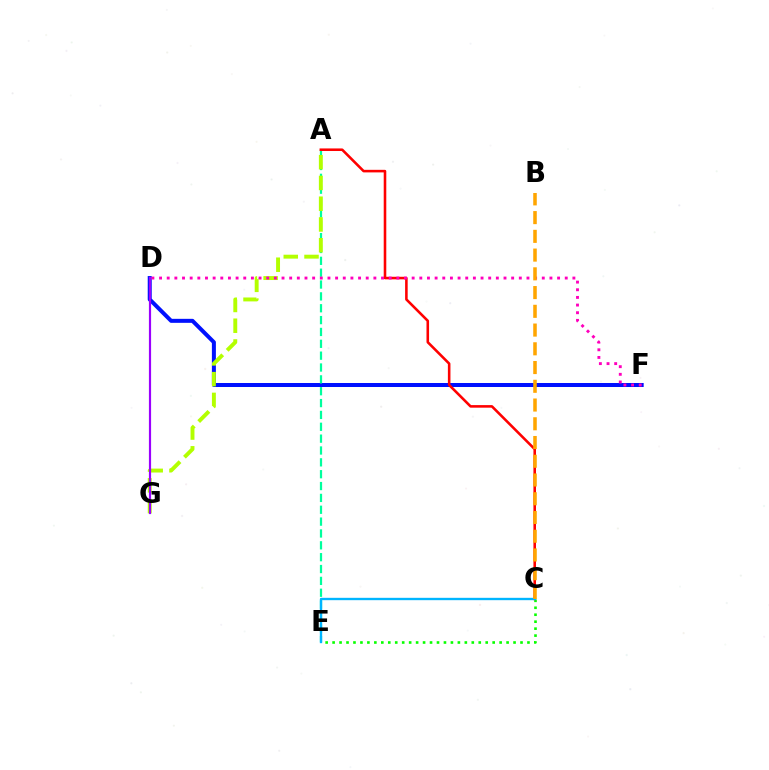{('D', 'F'): [{'color': '#0010ff', 'line_style': 'solid', 'thickness': 2.88}, {'color': '#ff00bd', 'line_style': 'dotted', 'thickness': 2.08}], ('A', 'E'): [{'color': '#00ff9d', 'line_style': 'dashed', 'thickness': 1.61}], ('C', 'E'): [{'color': '#08ff00', 'line_style': 'dotted', 'thickness': 1.89}, {'color': '#00b5ff', 'line_style': 'solid', 'thickness': 1.69}], ('A', 'G'): [{'color': '#b3ff00', 'line_style': 'dashed', 'thickness': 2.82}], ('A', 'C'): [{'color': '#ff0000', 'line_style': 'solid', 'thickness': 1.85}], ('D', 'G'): [{'color': '#9b00ff', 'line_style': 'solid', 'thickness': 1.57}], ('B', 'C'): [{'color': '#ffa500', 'line_style': 'dashed', 'thickness': 2.55}]}